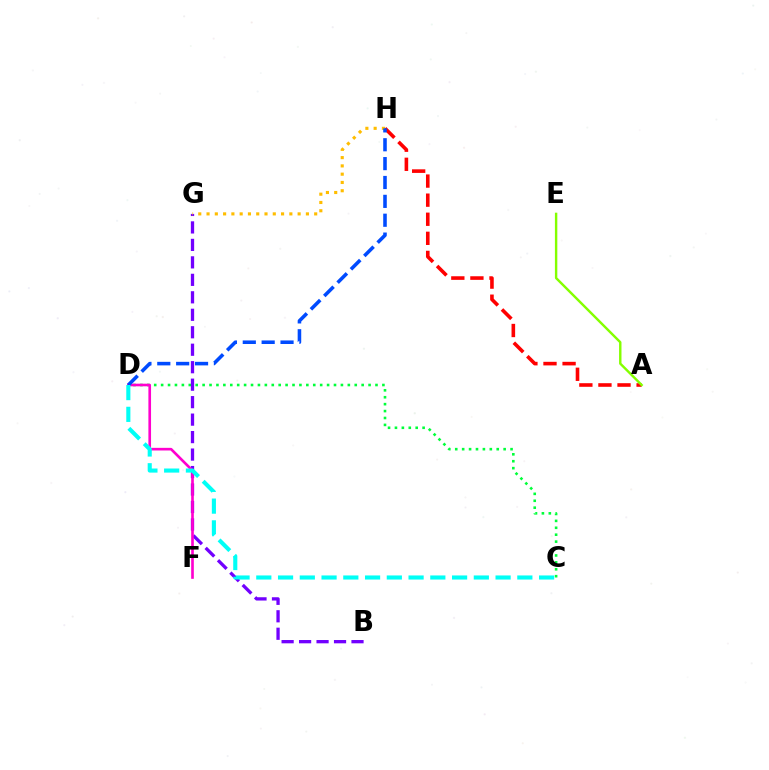{('C', 'D'): [{'color': '#00ff39', 'line_style': 'dotted', 'thickness': 1.88}, {'color': '#00fff6', 'line_style': 'dashed', 'thickness': 2.96}], ('B', 'G'): [{'color': '#7200ff', 'line_style': 'dashed', 'thickness': 2.37}], ('D', 'F'): [{'color': '#ff00cf', 'line_style': 'solid', 'thickness': 1.9}], ('A', 'H'): [{'color': '#ff0000', 'line_style': 'dashed', 'thickness': 2.59}], ('G', 'H'): [{'color': '#ffbd00', 'line_style': 'dotted', 'thickness': 2.25}], ('D', 'H'): [{'color': '#004bff', 'line_style': 'dashed', 'thickness': 2.56}], ('A', 'E'): [{'color': '#84ff00', 'line_style': 'solid', 'thickness': 1.74}]}